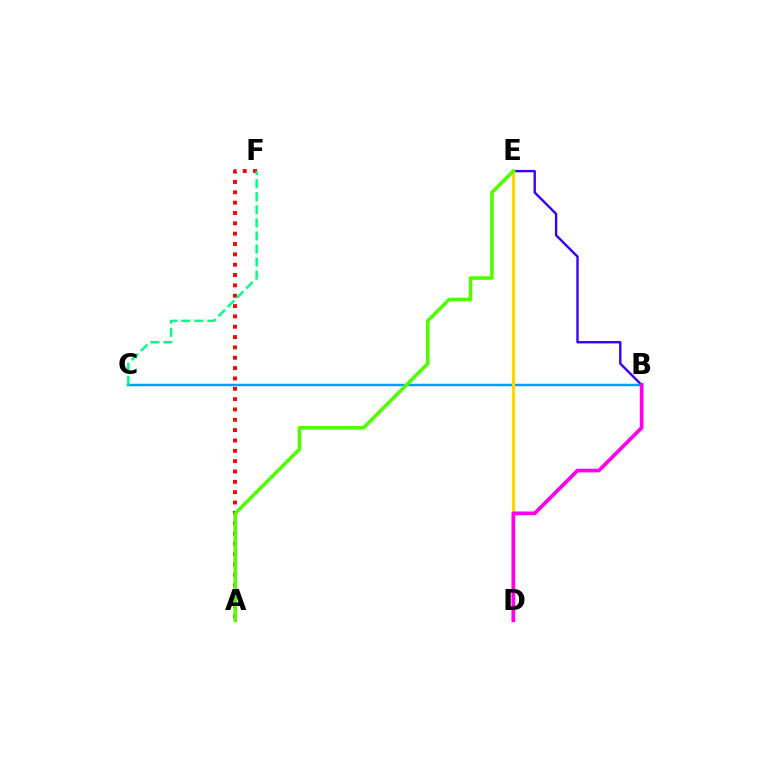{('A', 'F'): [{'color': '#ff0000', 'line_style': 'dotted', 'thickness': 2.81}], ('B', 'E'): [{'color': '#3700ff', 'line_style': 'solid', 'thickness': 1.72}], ('B', 'C'): [{'color': '#009eff', 'line_style': 'solid', 'thickness': 1.78}], ('C', 'F'): [{'color': '#00ff86', 'line_style': 'dashed', 'thickness': 1.78}], ('D', 'E'): [{'color': '#ffd500', 'line_style': 'solid', 'thickness': 2.27}], ('B', 'D'): [{'color': '#ff00ed', 'line_style': 'solid', 'thickness': 2.66}], ('A', 'E'): [{'color': '#4fff00', 'line_style': 'solid', 'thickness': 2.57}]}